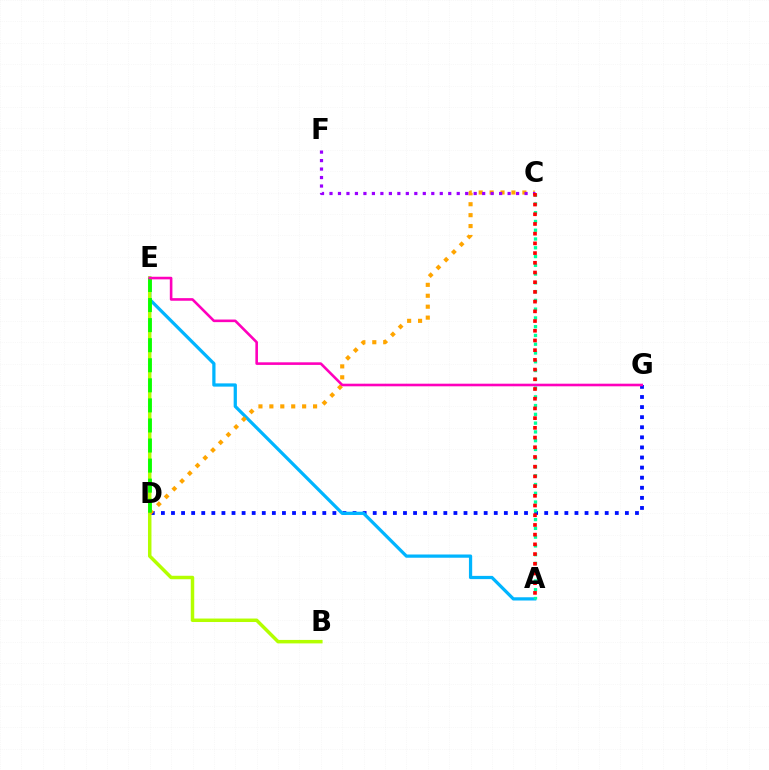{('D', 'G'): [{'color': '#0010ff', 'line_style': 'dotted', 'thickness': 2.74}], ('A', 'E'): [{'color': '#00b5ff', 'line_style': 'solid', 'thickness': 2.33}], ('B', 'E'): [{'color': '#b3ff00', 'line_style': 'solid', 'thickness': 2.5}], ('A', 'C'): [{'color': '#00ff9d', 'line_style': 'dotted', 'thickness': 2.38}, {'color': '#ff0000', 'line_style': 'dotted', 'thickness': 2.64}], ('C', 'D'): [{'color': '#ffa500', 'line_style': 'dotted', 'thickness': 2.97}], ('D', 'E'): [{'color': '#08ff00', 'line_style': 'dashed', 'thickness': 2.73}], ('C', 'F'): [{'color': '#9b00ff', 'line_style': 'dotted', 'thickness': 2.3}], ('E', 'G'): [{'color': '#ff00bd', 'line_style': 'solid', 'thickness': 1.88}]}